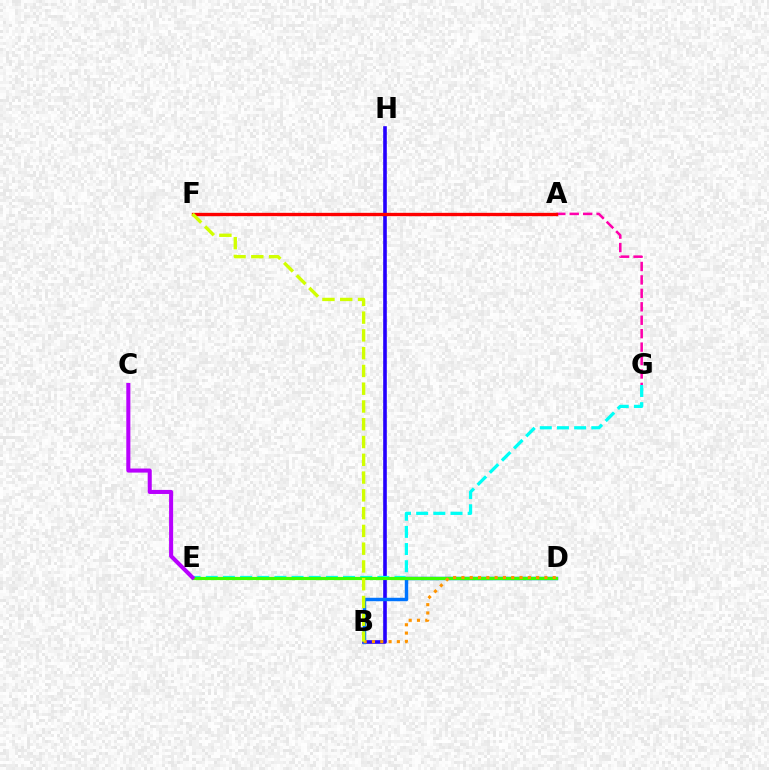{('B', 'H'): [{'color': '#2500ff', 'line_style': 'solid', 'thickness': 2.61}], ('E', 'G'): [{'color': '#00fff6', 'line_style': 'dashed', 'thickness': 2.33}], ('D', 'E'): [{'color': '#00ff5c', 'line_style': 'solid', 'thickness': 1.86}, {'color': '#3dff00', 'line_style': 'solid', 'thickness': 2.3}], ('A', 'G'): [{'color': '#ff00ac', 'line_style': 'dashed', 'thickness': 1.83}], ('A', 'F'): [{'color': '#ff0000', 'line_style': 'solid', 'thickness': 2.4}], ('B', 'D'): [{'color': '#0074ff', 'line_style': 'solid', 'thickness': 2.48}, {'color': '#ff9400', 'line_style': 'dotted', 'thickness': 2.26}], ('C', 'E'): [{'color': '#b900ff', 'line_style': 'solid', 'thickness': 2.92}], ('B', 'F'): [{'color': '#d1ff00', 'line_style': 'dashed', 'thickness': 2.41}]}